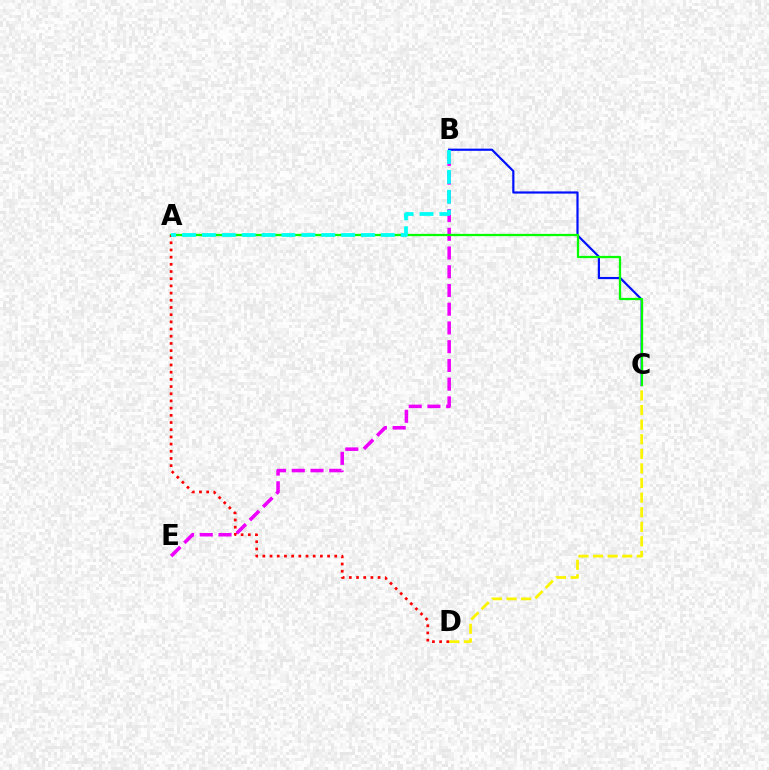{('C', 'D'): [{'color': '#fcf500', 'line_style': 'dashed', 'thickness': 1.98}], ('B', 'C'): [{'color': '#0010ff', 'line_style': 'solid', 'thickness': 1.58}], ('B', 'E'): [{'color': '#ee00ff', 'line_style': 'dashed', 'thickness': 2.54}], ('A', 'C'): [{'color': '#08ff00', 'line_style': 'solid', 'thickness': 1.63}], ('A', 'D'): [{'color': '#ff0000', 'line_style': 'dotted', 'thickness': 1.95}], ('A', 'B'): [{'color': '#00fff6', 'line_style': 'dashed', 'thickness': 2.7}]}